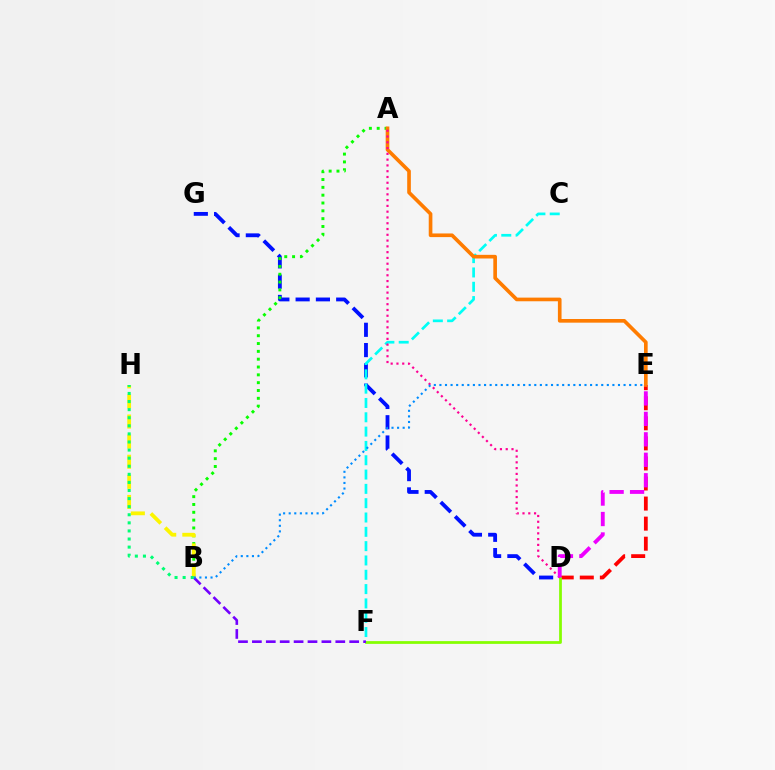{('D', 'E'): [{'color': '#ff0000', 'line_style': 'dashed', 'thickness': 2.73}, {'color': '#ee00ff', 'line_style': 'dashed', 'thickness': 2.78}], ('D', 'G'): [{'color': '#0010ff', 'line_style': 'dashed', 'thickness': 2.75}], ('A', 'B'): [{'color': '#08ff00', 'line_style': 'dotted', 'thickness': 2.13}], ('C', 'F'): [{'color': '#00fff6', 'line_style': 'dashed', 'thickness': 1.95}], ('D', 'F'): [{'color': '#84ff00', 'line_style': 'solid', 'thickness': 1.98}], ('A', 'E'): [{'color': '#ff7c00', 'line_style': 'solid', 'thickness': 2.63}], ('B', 'H'): [{'color': '#fcf500', 'line_style': 'dashed', 'thickness': 2.73}, {'color': '#00ff74', 'line_style': 'dotted', 'thickness': 2.2}], ('A', 'D'): [{'color': '#ff0094', 'line_style': 'dotted', 'thickness': 1.57}], ('B', 'F'): [{'color': '#7200ff', 'line_style': 'dashed', 'thickness': 1.89}], ('B', 'E'): [{'color': '#008cff', 'line_style': 'dotted', 'thickness': 1.52}]}